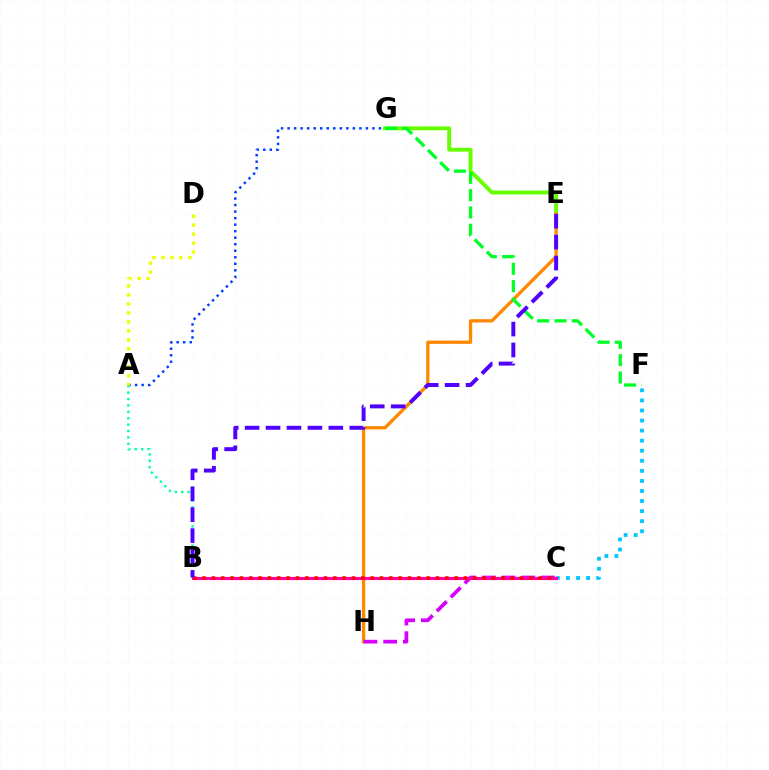{('C', 'F'): [{'color': '#00c7ff', 'line_style': 'dotted', 'thickness': 2.73}], ('E', 'G'): [{'color': '#66ff00', 'line_style': 'solid', 'thickness': 2.81}], ('E', 'H'): [{'color': '#ff8800', 'line_style': 'solid', 'thickness': 2.36}], ('C', 'H'): [{'color': '#d600ff', 'line_style': 'dashed', 'thickness': 2.68}], ('A', 'G'): [{'color': '#003fff', 'line_style': 'dotted', 'thickness': 1.77}], ('F', 'G'): [{'color': '#00ff27', 'line_style': 'dashed', 'thickness': 2.35}], ('A', 'B'): [{'color': '#00ffaf', 'line_style': 'dotted', 'thickness': 1.74}], ('B', 'C'): [{'color': '#ff00a0', 'line_style': 'solid', 'thickness': 2.27}, {'color': '#ff0000', 'line_style': 'dotted', 'thickness': 2.54}], ('A', 'D'): [{'color': '#eeff00', 'line_style': 'dotted', 'thickness': 2.44}], ('B', 'E'): [{'color': '#4f00ff', 'line_style': 'dashed', 'thickness': 2.84}]}